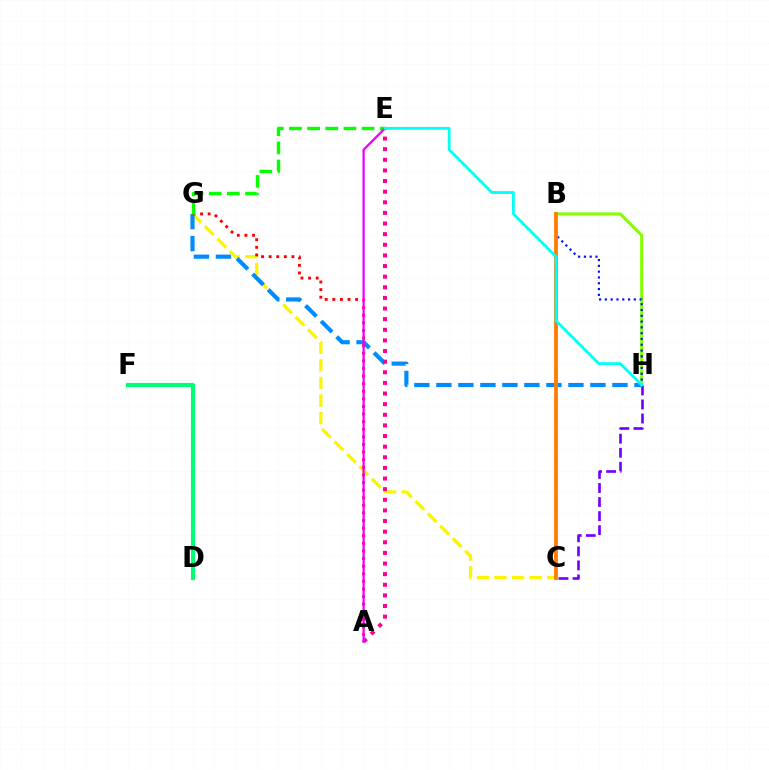{('C', 'G'): [{'color': '#fcf500', 'line_style': 'dashed', 'thickness': 2.39}], ('B', 'H'): [{'color': '#84ff00', 'line_style': 'solid', 'thickness': 2.17}, {'color': '#0010ff', 'line_style': 'dotted', 'thickness': 1.57}], ('G', 'H'): [{'color': '#008cff', 'line_style': 'dashed', 'thickness': 2.99}], ('A', 'G'): [{'color': '#ff0000', 'line_style': 'dotted', 'thickness': 2.07}], ('E', 'G'): [{'color': '#08ff00', 'line_style': 'dashed', 'thickness': 2.47}], ('B', 'C'): [{'color': '#ff7c00', 'line_style': 'solid', 'thickness': 2.74}], ('A', 'E'): [{'color': '#ff0094', 'line_style': 'dotted', 'thickness': 2.89}, {'color': '#ee00ff', 'line_style': 'solid', 'thickness': 1.63}], ('C', 'H'): [{'color': '#7200ff', 'line_style': 'dashed', 'thickness': 1.91}], ('E', 'H'): [{'color': '#00fff6', 'line_style': 'solid', 'thickness': 2.03}], ('D', 'F'): [{'color': '#00ff74', 'line_style': 'solid', 'thickness': 2.96}]}